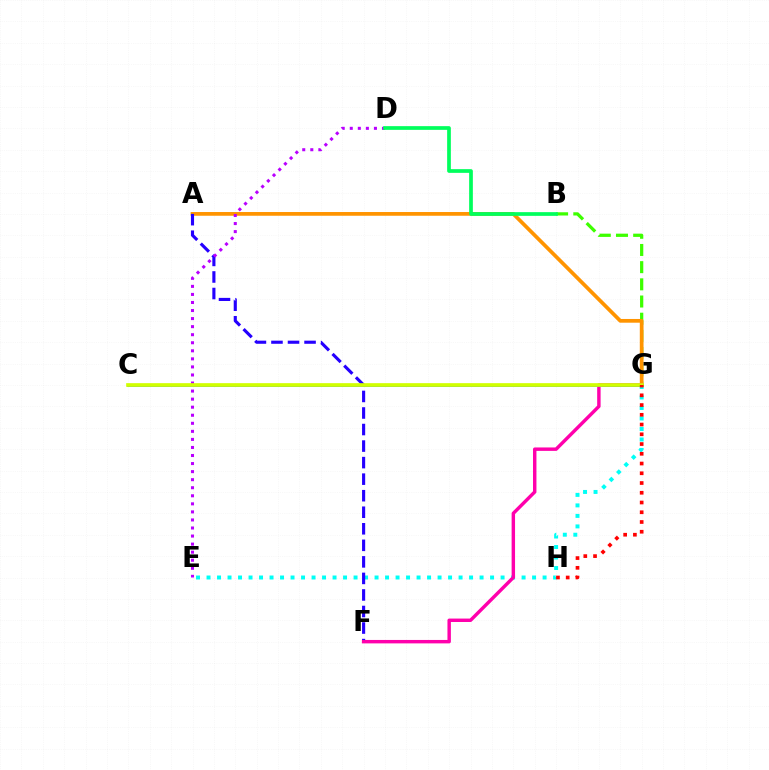{('B', 'G'): [{'color': '#3dff00', 'line_style': 'dashed', 'thickness': 2.33}], ('A', 'G'): [{'color': '#ff9400', 'line_style': 'solid', 'thickness': 2.69}], ('E', 'G'): [{'color': '#00fff6', 'line_style': 'dotted', 'thickness': 2.85}], ('A', 'F'): [{'color': '#2500ff', 'line_style': 'dashed', 'thickness': 2.25}], ('D', 'E'): [{'color': '#b900ff', 'line_style': 'dotted', 'thickness': 2.19}], ('F', 'G'): [{'color': '#ff00ac', 'line_style': 'solid', 'thickness': 2.47}], ('C', 'G'): [{'color': '#0074ff', 'line_style': 'solid', 'thickness': 1.87}, {'color': '#d1ff00', 'line_style': 'solid', 'thickness': 2.65}], ('G', 'H'): [{'color': '#ff0000', 'line_style': 'dotted', 'thickness': 2.65}], ('B', 'D'): [{'color': '#00ff5c', 'line_style': 'solid', 'thickness': 2.67}]}